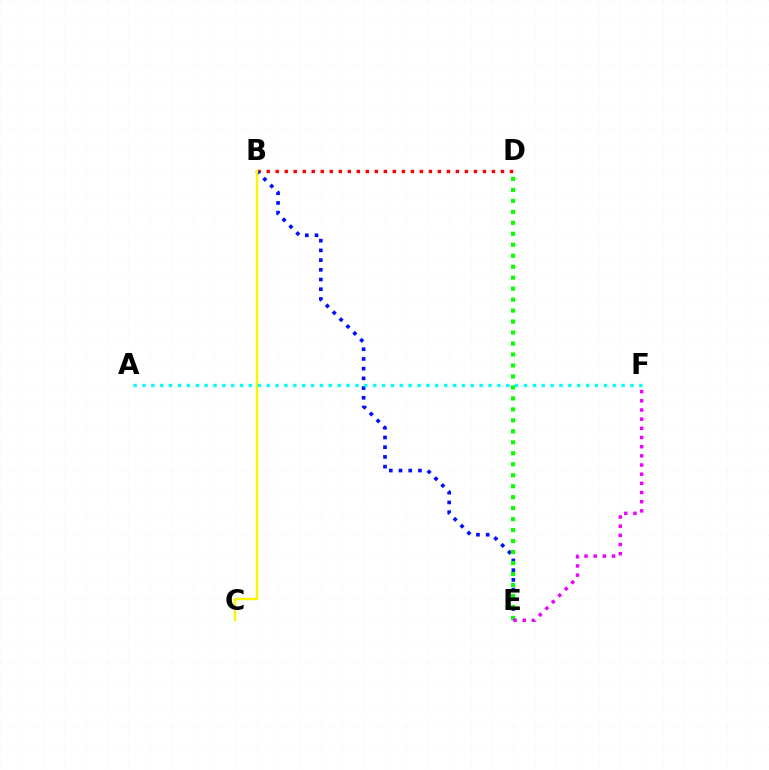{('B', 'D'): [{'color': '#ff0000', 'line_style': 'dotted', 'thickness': 2.45}], ('B', 'E'): [{'color': '#0010ff', 'line_style': 'dotted', 'thickness': 2.64}], ('B', 'C'): [{'color': '#fcf500', 'line_style': 'solid', 'thickness': 1.77}], ('D', 'E'): [{'color': '#08ff00', 'line_style': 'dotted', 'thickness': 2.98}], ('E', 'F'): [{'color': '#ee00ff', 'line_style': 'dotted', 'thickness': 2.49}], ('A', 'F'): [{'color': '#00fff6', 'line_style': 'dotted', 'thickness': 2.41}]}